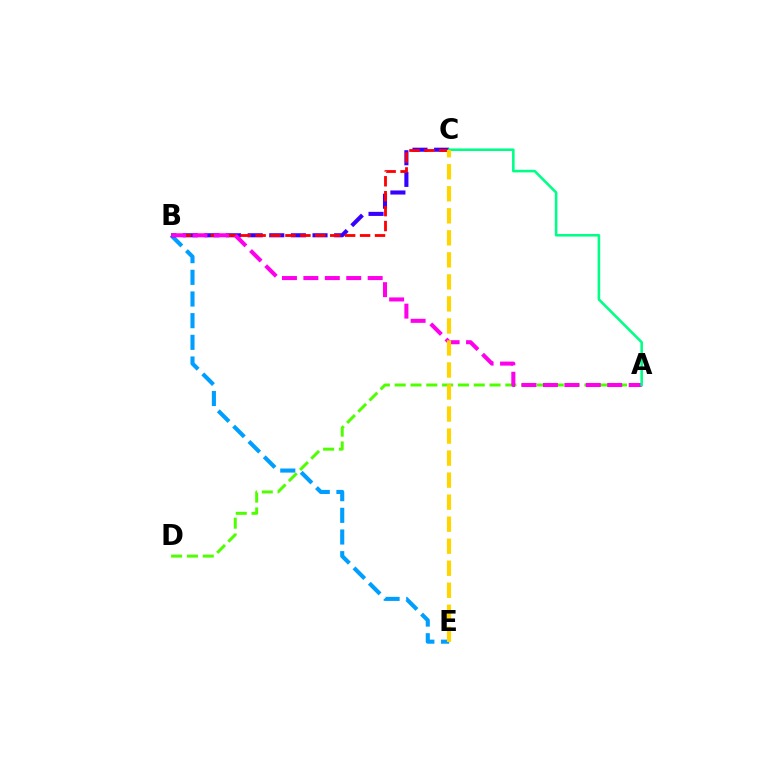{('B', 'E'): [{'color': '#009eff', 'line_style': 'dashed', 'thickness': 2.94}], ('B', 'C'): [{'color': '#3700ff', 'line_style': 'dashed', 'thickness': 2.94}, {'color': '#ff0000', 'line_style': 'dashed', 'thickness': 2.03}], ('A', 'D'): [{'color': '#4fff00', 'line_style': 'dashed', 'thickness': 2.15}], ('A', 'B'): [{'color': '#ff00ed', 'line_style': 'dashed', 'thickness': 2.91}], ('A', 'C'): [{'color': '#00ff86', 'line_style': 'solid', 'thickness': 1.86}], ('C', 'E'): [{'color': '#ffd500', 'line_style': 'dashed', 'thickness': 2.99}]}